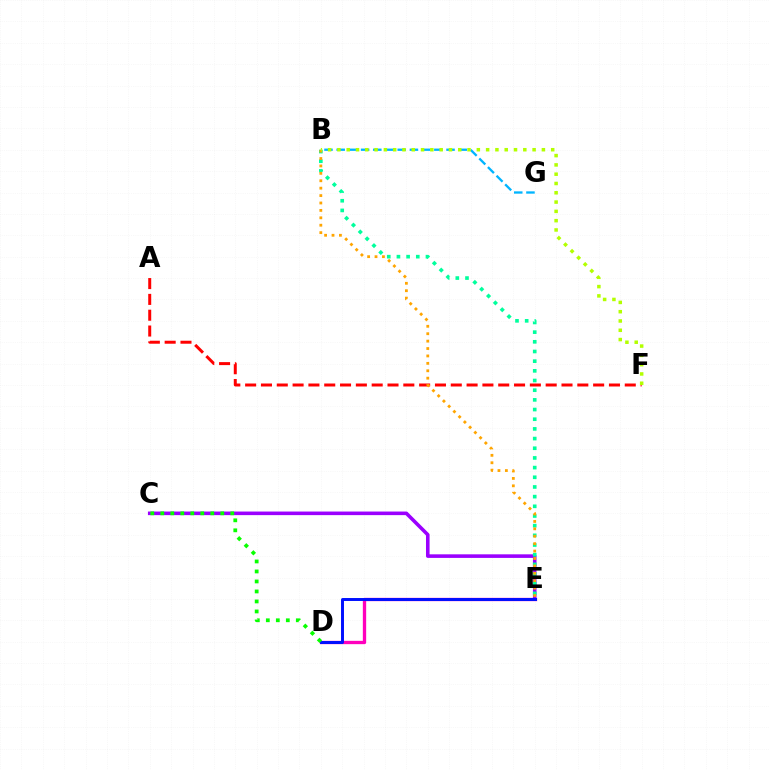{('D', 'E'): [{'color': '#ff00bd', 'line_style': 'solid', 'thickness': 2.39}, {'color': '#0010ff', 'line_style': 'solid', 'thickness': 2.13}], ('C', 'E'): [{'color': '#9b00ff', 'line_style': 'solid', 'thickness': 2.58}], ('A', 'F'): [{'color': '#ff0000', 'line_style': 'dashed', 'thickness': 2.15}], ('B', 'G'): [{'color': '#00b5ff', 'line_style': 'dashed', 'thickness': 1.66}], ('B', 'E'): [{'color': '#00ff9d', 'line_style': 'dotted', 'thickness': 2.63}, {'color': '#ffa500', 'line_style': 'dotted', 'thickness': 2.01}], ('B', 'F'): [{'color': '#b3ff00', 'line_style': 'dotted', 'thickness': 2.53}], ('C', 'D'): [{'color': '#08ff00', 'line_style': 'dotted', 'thickness': 2.72}]}